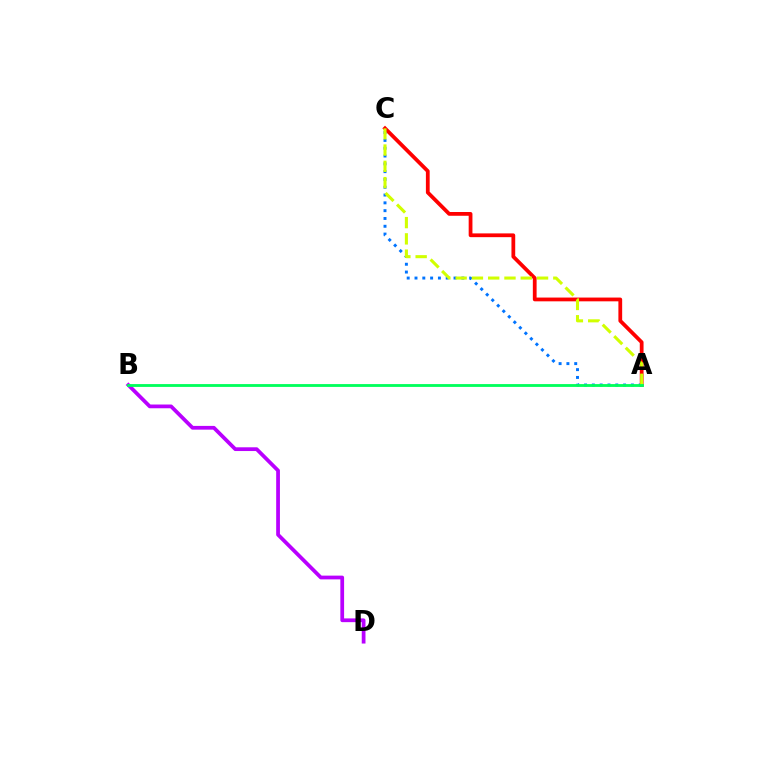{('A', 'C'): [{'color': '#0074ff', 'line_style': 'dotted', 'thickness': 2.12}, {'color': '#ff0000', 'line_style': 'solid', 'thickness': 2.71}, {'color': '#d1ff00', 'line_style': 'dashed', 'thickness': 2.21}], ('B', 'D'): [{'color': '#b900ff', 'line_style': 'solid', 'thickness': 2.7}], ('A', 'B'): [{'color': '#00ff5c', 'line_style': 'solid', 'thickness': 2.03}]}